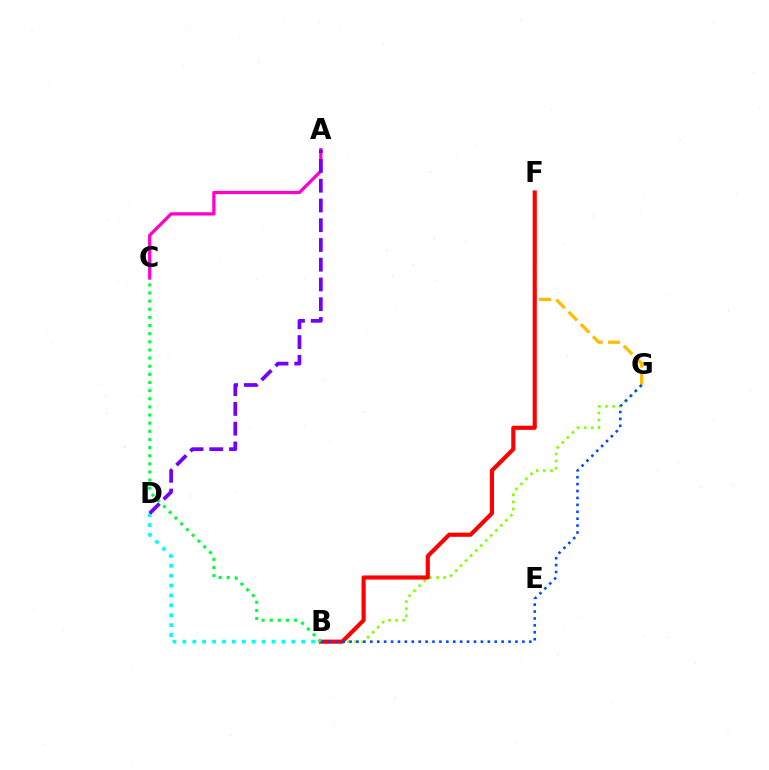{('A', 'C'): [{'color': '#ff00cf', 'line_style': 'solid', 'thickness': 2.35}], ('B', 'D'): [{'color': '#00fff6', 'line_style': 'dotted', 'thickness': 2.69}], ('B', 'G'): [{'color': '#84ff00', 'line_style': 'dotted', 'thickness': 1.93}, {'color': '#004bff', 'line_style': 'dotted', 'thickness': 1.88}], ('A', 'D'): [{'color': '#7200ff', 'line_style': 'dashed', 'thickness': 2.68}], ('F', 'G'): [{'color': '#ffbd00', 'line_style': 'dashed', 'thickness': 2.35}], ('B', 'F'): [{'color': '#ff0000', 'line_style': 'solid', 'thickness': 2.98}], ('B', 'C'): [{'color': '#00ff39', 'line_style': 'dotted', 'thickness': 2.21}]}